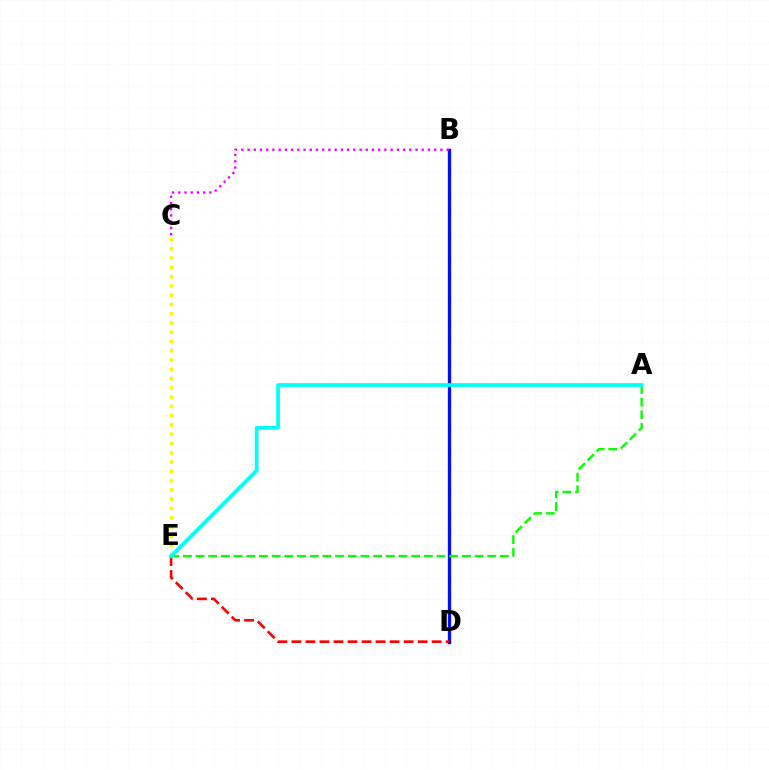{('B', 'D'): [{'color': '#0010ff', 'line_style': 'solid', 'thickness': 2.39}], ('C', 'E'): [{'color': '#fcf500', 'line_style': 'dotted', 'thickness': 2.52}], ('B', 'C'): [{'color': '#ee00ff', 'line_style': 'dotted', 'thickness': 1.69}], ('D', 'E'): [{'color': '#ff0000', 'line_style': 'dashed', 'thickness': 1.91}], ('A', 'E'): [{'color': '#08ff00', 'line_style': 'dashed', 'thickness': 1.72}, {'color': '#00fff6', 'line_style': 'solid', 'thickness': 2.68}]}